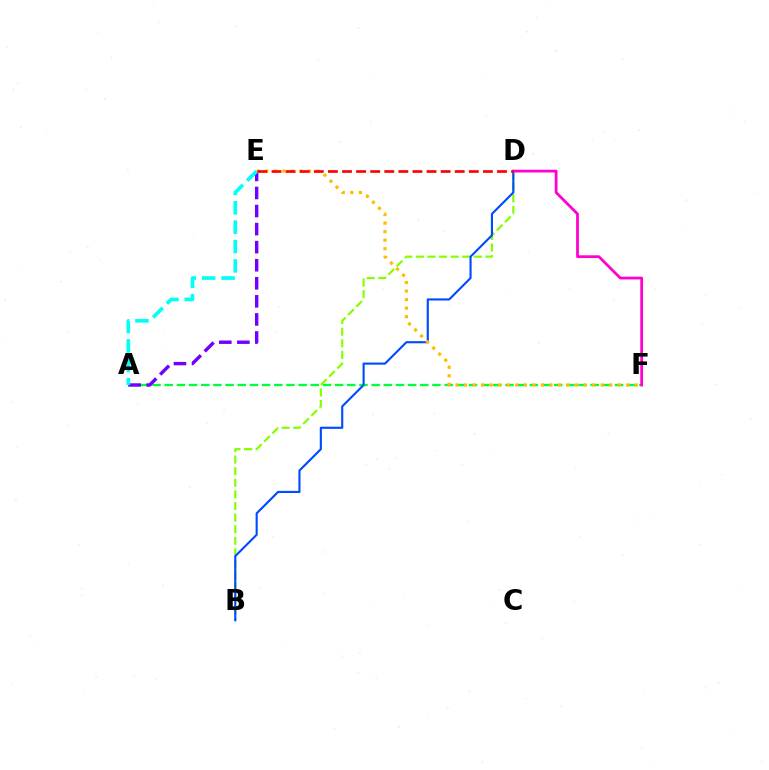{('A', 'F'): [{'color': '#00ff39', 'line_style': 'dashed', 'thickness': 1.65}], ('B', 'D'): [{'color': '#84ff00', 'line_style': 'dashed', 'thickness': 1.58}, {'color': '#004bff', 'line_style': 'solid', 'thickness': 1.53}], ('A', 'E'): [{'color': '#7200ff', 'line_style': 'dashed', 'thickness': 2.45}, {'color': '#00fff6', 'line_style': 'dashed', 'thickness': 2.63}], ('E', 'F'): [{'color': '#ffbd00', 'line_style': 'dotted', 'thickness': 2.32}], ('D', 'F'): [{'color': '#ff00cf', 'line_style': 'solid', 'thickness': 1.99}], ('D', 'E'): [{'color': '#ff0000', 'line_style': 'dashed', 'thickness': 1.91}]}